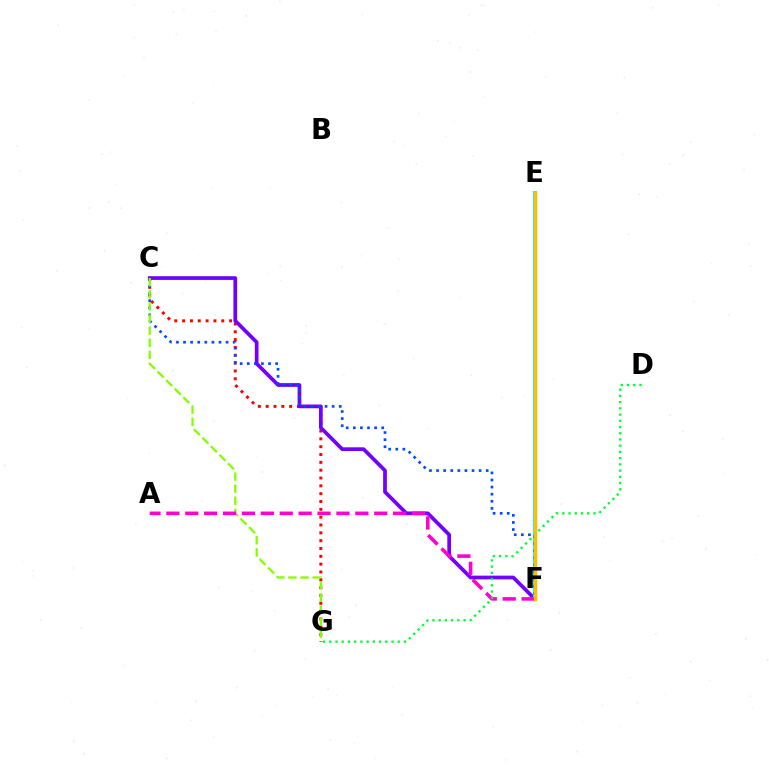{('C', 'G'): [{'color': '#ff0000', 'line_style': 'dotted', 'thickness': 2.13}, {'color': '#84ff00', 'line_style': 'dashed', 'thickness': 1.64}], ('C', 'F'): [{'color': '#7200ff', 'line_style': 'solid', 'thickness': 2.68}, {'color': '#004bff', 'line_style': 'dotted', 'thickness': 1.93}], ('E', 'F'): [{'color': '#00fff6', 'line_style': 'solid', 'thickness': 2.94}, {'color': '#ffbd00', 'line_style': 'solid', 'thickness': 2.48}], ('A', 'F'): [{'color': '#ff00cf', 'line_style': 'dashed', 'thickness': 2.57}], ('D', 'G'): [{'color': '#00ff39', 'line_style': 'dotted', 'thickness': 1.69}]}